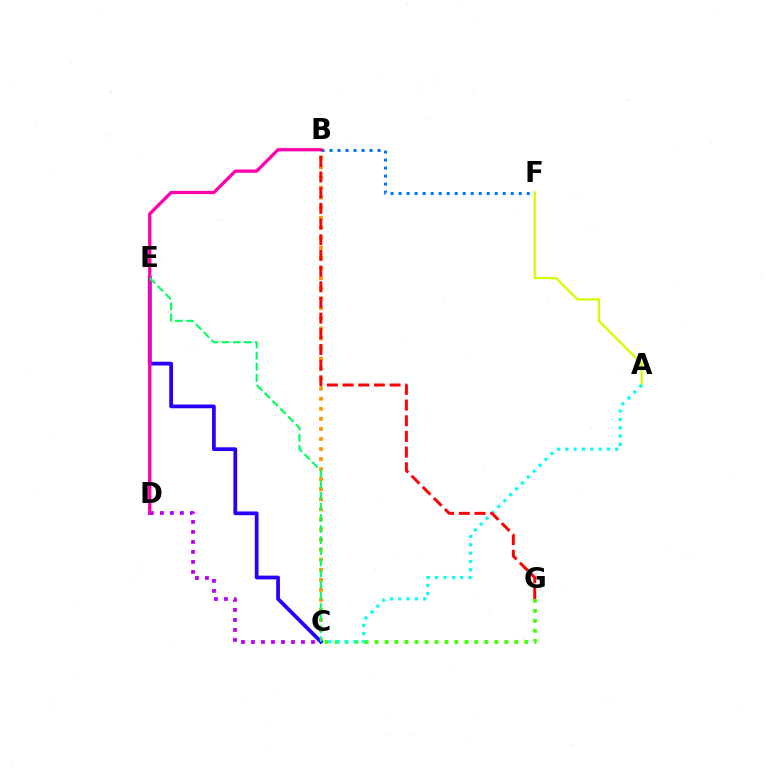{('B', 'F'): [{'color': '#0074ff', 'line_style': 'dotted', 'thickness': 2.18}], ('A', 'F'): [{'color': '#d1ff00', 'line_style': 'solid', 'thickness': 1.63}], ('B', 'C'): [{'color': '#ff9400', 'line_style': 'dotted', 'thickness': 2.73}], ('C', 'G'): [{'color': '#3dff00', 'line_style': 'dotted', 'thickness': 2.71}], ('A', 'C'): [{'color': '#00fff6', 'line_style': 'dotted', 'thickness': 2.26}], ('C', 'E'): [{'color': '#2500ff', 'line_style': 'solid', 'thickness': 2.7}, {'color': '#00ff5c', 'line_style': 'dashed', 'thickness': 1.51}], ('B', 'D'): [{'color': '#ff00ac', 'line_style': 'solid', 'thickness': 2.34}], ('C', 'D'): [{'color': '#b900ff', 'line_style': 'dotted', 'thickness': 2.72}], ('B', 'G'): [{'color': '#ff0000', 'line_style': 'dashed', 'thickness': 2.13}]}